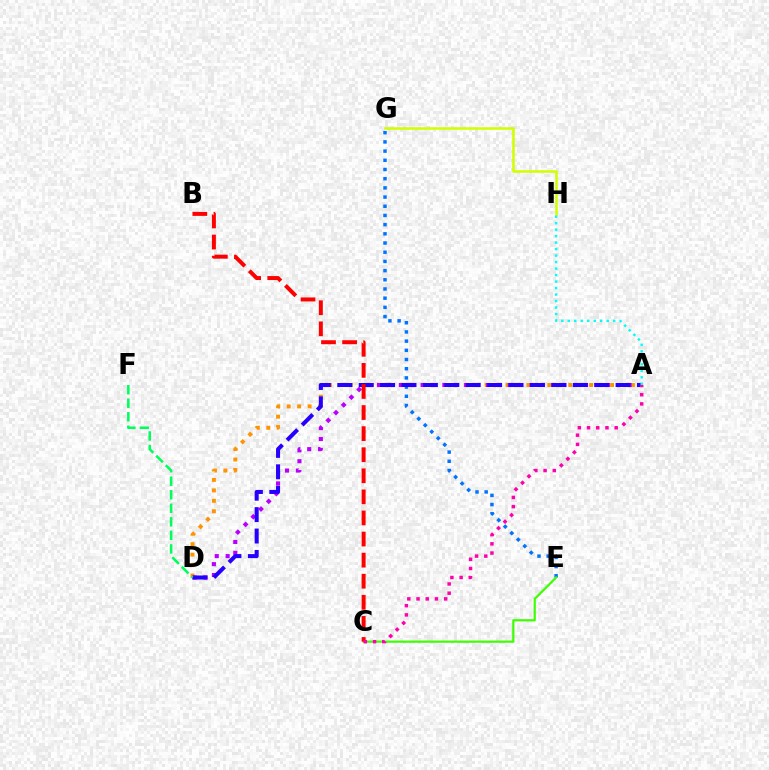{('E', 'G'): [{'color': '#0074ff', 'line_style': 'dotted', 'thickness': 2.5}], ('A', 'D'): [{'color': '#ff9400', 'line_style': 'dotted', 'thickness': 2.84}, {'color': '#b900ff', 'line_style': 'dotted', 'thickness': 2.96}, {'color': '#2500ff', 'line_style': 'dashed', 'thickness': 2.91}], ('C', 'E'): [{'color': '#3dff00', 'line_style': 'solid', 'thickness': 1.59}], ('D', 'F'): [{'color': '#00ff5c', 'line_style': 'dashed', 'thickness': 1.84}], ('B', 'C'): [{'color': '#ff0000', 'line_style': 'dashed', 'thickness': 2.86}], ('G', 'H'): [{'color': '#d1ff00', 'line_style': 'solid', 'thickness': 1.83}], ('A', 'C'): [{'color': '#ff00ac', 'line_style': 'dotted', 'thickness': 2.5}], ('A', 'H'): [{'color': '#00fff6', 'line_style': 'dotted', 'thickness': 1.76}]}